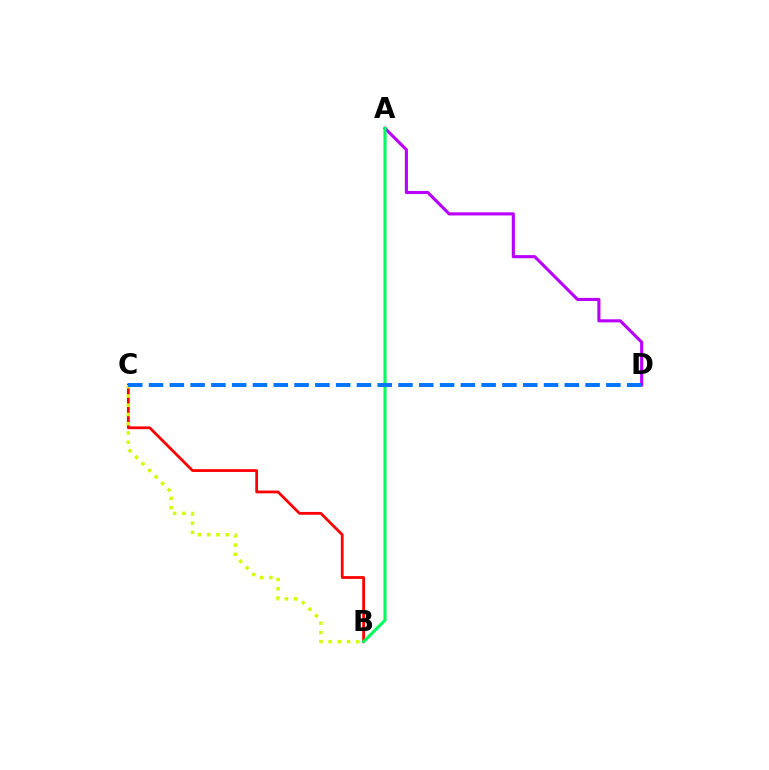{('B', 'C'): [{'color': '#ff0000', 'line_style': 'solid', 'thickness': 2.0}, {'color': '#d1ff00', 'line_style': 'dotted', 'thickness': 2.51}], ('A', 'D'): [{'color': '#b900ff', 'line_style': 'solid', 'thickness': 2.23}], ('A', 'B'): [{'color': '#00ff5c', 'line_style': 'solid', 'thickness': 2.22}], ('C', 'D'): [{'color': '#0074ff', 'line_style': 'dashed', 'thickness': 2.82}]}